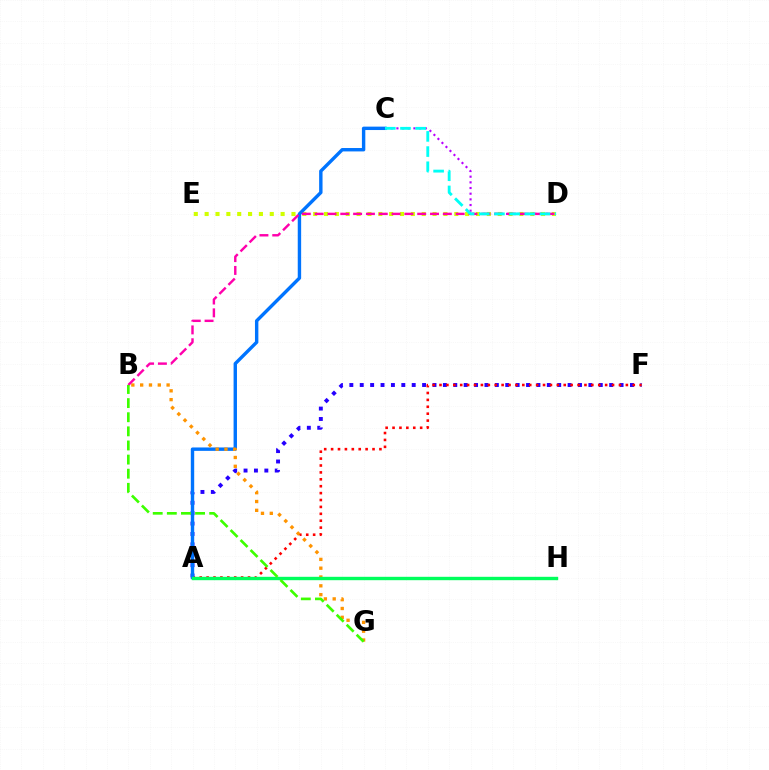{('A', 'F'): [{'color': '#2500ff', 'line_style': 'dotted', 'thickness': 2.82}, {'color': '#ff0000', 'line_style': 'dotted', 'thickness': 1.88}], ('C', 'D'): [{'color': '#b900ff', 'line_style': 'dotted', 'thickness': 1.54}, {'color': '#00fff6', 'line_style': 'dashed', 'thickness': 2.06}], ('D', 'E'): [{'color': '#d1ff00', 'line_style': 'dotted', 'thickness': 2.95}], ('A', 'C'): [{'color': '#0074ff', 'line_style': 'solid', 'thickness': 2.45}], ('B', 'G'): [{'color': '#ff9400', 'line_style': 'dotted', 'thickness': 2.39}, {'color': '#3dff00', 'line_style': 'dashed', 'thickness': 1.92}], ('A', 'H'): [{'color': '#00ff5c', 'line_style': 'solid', 'thickness': 2.44}], ('B', 'D'): [{'color': '#ff00ac', 'line_style': 'dashed', 'thickness': 1.74}]}